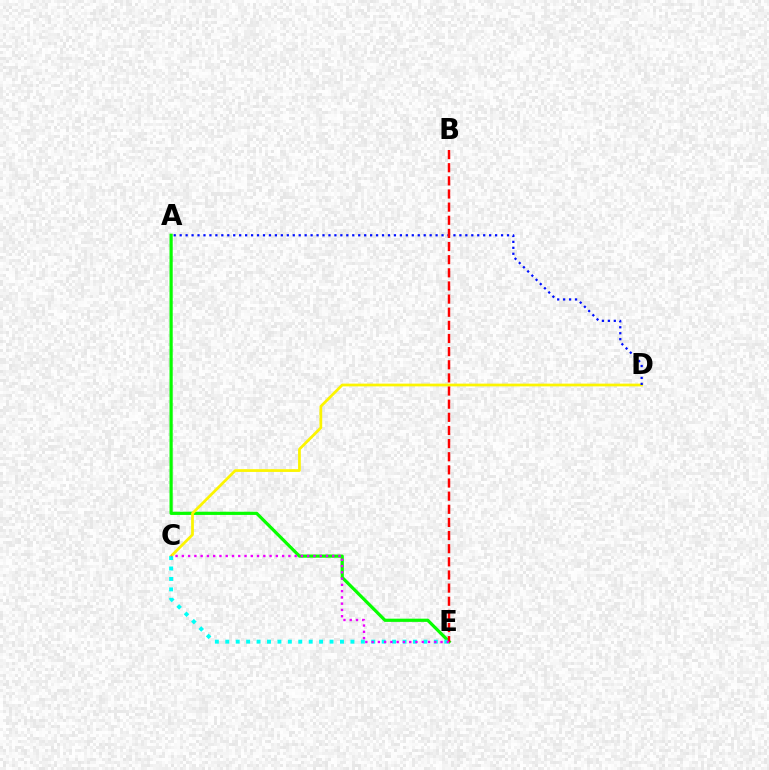{('A', 'E'): [{'color': '#08ff00', 'line_style': 'solid', 'thickness': 2.3}], ('C', 'D'): [{'color': '#fcf500', 'line_style': 'solid', 'thickness': 1.98}], ('C', 'E'): [{'color': '#00fff6', 'line_style': 'dotted', 'thickness': 2.83}, {'color': '#ee00ff', 'line_style': 'dotted', 'thickness': 1.7}], ('A', 'D'): [{'color': '#0010ff', 'line_style': 'dotted', 'thickness': 1.62}], ('B', 'E'): [{'color': '#ff0000', 'line_style': 'dashed', 'thickness': 1.78}]}